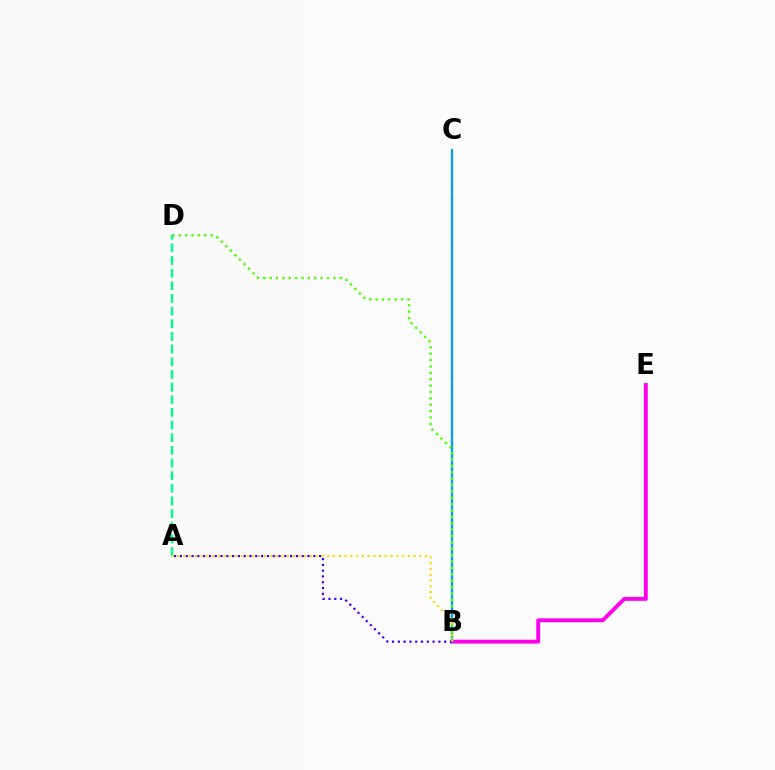{('B', 'E'): [{'color': '#ff00ed', 'line_style': 'solid', 'thickness': 2.78}], ('B', 'C'): [{'color': '#ff0000', 'line_style': 'dashed', 'thickness': 1.52}, {'color': '#009eff', 'line_style': 'solid', 'thickness': 1.62}], ('B', 'D'): [{'color': '#4fff00', 'line_style': 'dotted', 'thickness': 1.73}], ('A', 'B'): [{'color': '#3700ff', 'line_style': 'dotted', 'thickness': 1.58}, {'color': '#ffd500', 'line_style': 'dotted', 'thickness': 1.56}], ('A', 'D'): [{'color': '#00ff86', 'line_style': 'dashed', 'thickness': 1.72}]}